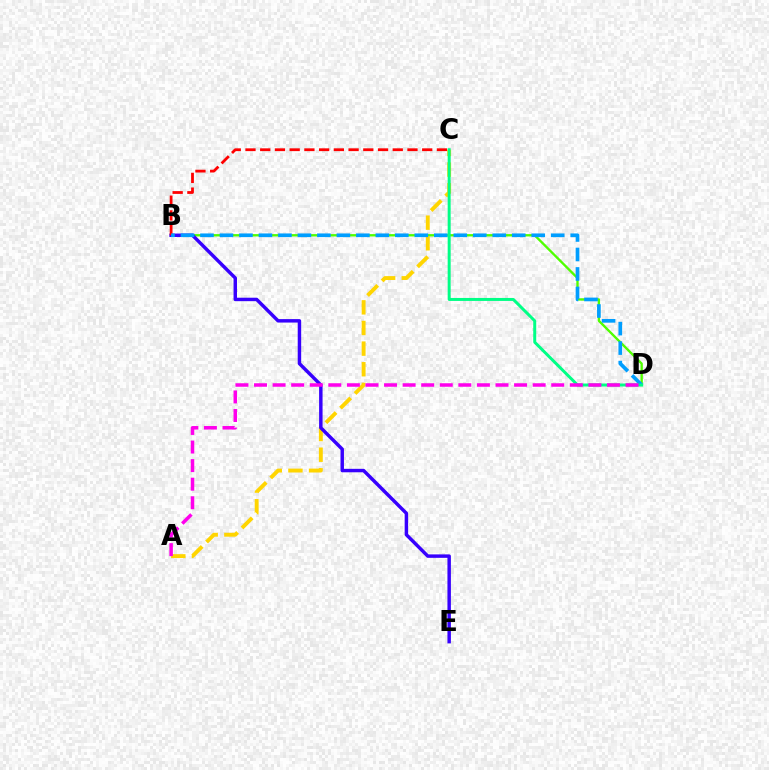{('B', 'D'): [{'color': '#4fff00', 'line_style': 'solid', 'thickness': 1.69}, {'color': '#009eff', 'line_style': 'dashed', 'thickness': 2.65}], ('A', 'C'): [{'color': '#ffd500', 'line_style': 'dashed', 'thickness': 2.8}], ('B', 'E'): [{'color': '#3700ff', 'line_style': 'solid', 'thickness': 2.49}], ('B', 'C'): [{'color': '#ff0000', 'line_style': 'dashed', 'thickness': 2.0}], ('C', 'D'): [{'color': '#00ff86', 'line_style': 'solid', 'thickness': 2.15}], ('A', 'D'): [{'color': '#ff00ed', 'line_style': 'dashed', 'thickness': 2.52}]}